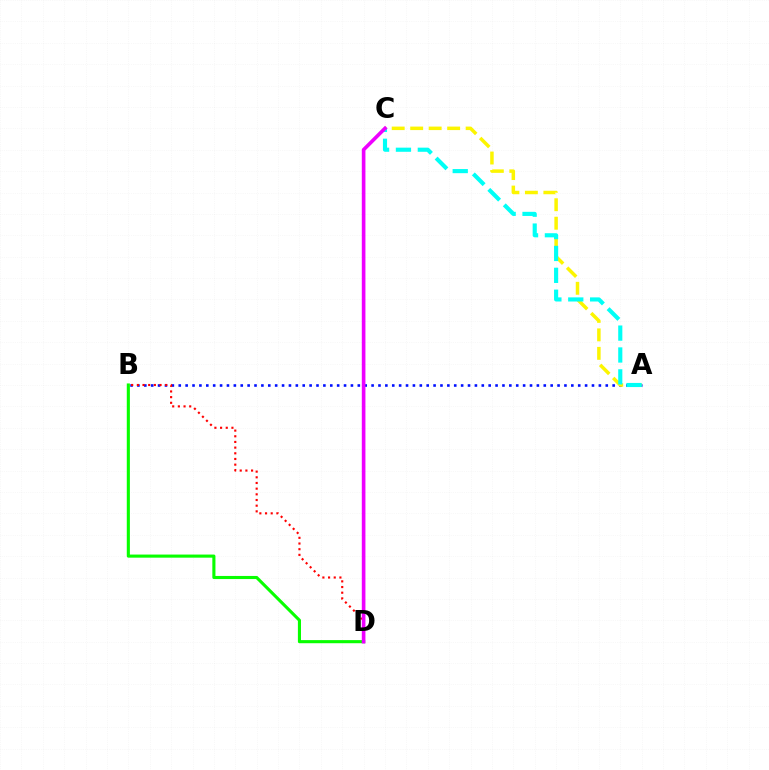{('A', 'B'): [{'color': '#0010ff', 'line_style': 'dotted', 'thickness': 1.87}], ('B', 'D'): [{'color': '#08ff00', 'line_style': 'solid', 'thickness': 2.23}, {'color': '#ff0000', 'line_style': 'dotted', 'thickness': 1.54}], ('A', 'C'): [{'color': '#fcf500', 'line_style': 'dashed', 'thickness': 2.51}, {'color': '#00fff6', 'line_style': 'dashed', 'thickness': 2.97}], ('C', 'D'): [{'color': '#ee00ff', 'line_style': 'solid', 'thickness': 2.61}]}